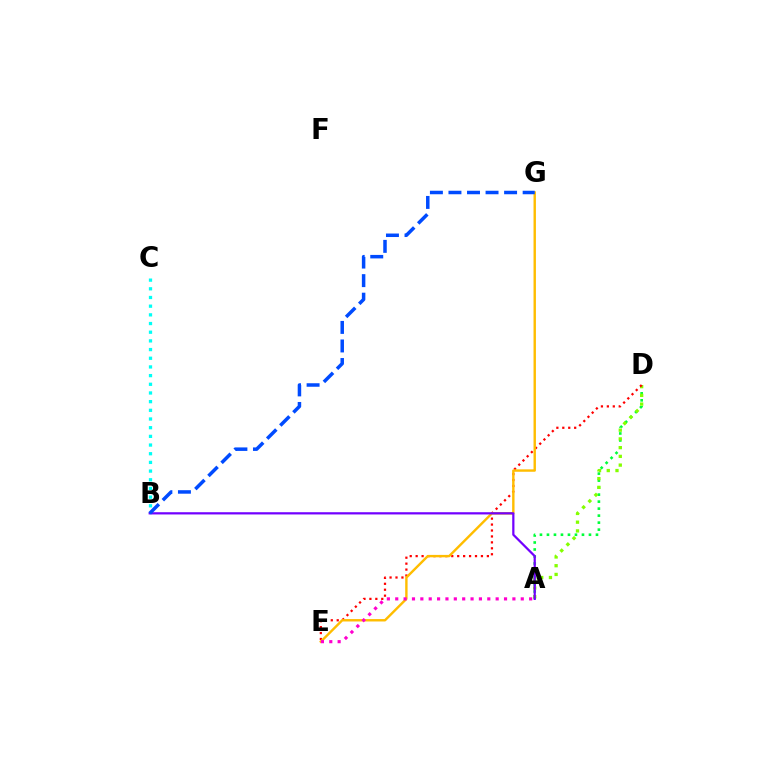{('B', 'C'): [{'color': '#00fff6', 'line_style': 'dotted', 'thickness': 2.36}], ('A', 'D'): [{'color': '#00ff39', 'line_style': 'dotted', 'thickness': 1.9}, {'color': '#84ff00', 'line_style': 'dotted', 'thickness': 2.37}], ('D', 'E'): [{'color': '#ff0000', 'line_style': 'dotted', 'thickness': 1.61}], ('E', 'G'): [{'color': '#ffbd00', 'line_style': 'solid', 'thickness': 1.73}], ('A', 'E'): [{'color': '#ff00cf', 'line_style': 'dotted', 'thickness': 2.27}], ('A', 'B'): [{'color': '#7200ff', 'line_style': 'solid', 'thickness': 1.6}], ('B', 'G'): [{'color': '#004bff', 'line_style': 'dashed', 'thickness': 2.52}]}